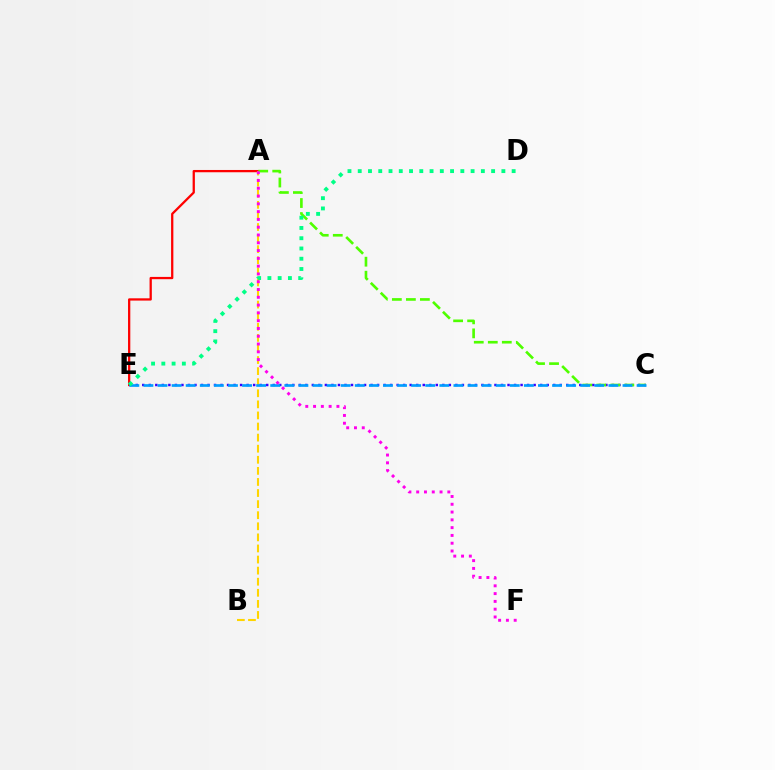{('A', 'E'): [{'color': '#ff0000', 'line_style': 'solid', 'thickness': 1.64}], ('C', 'E'): [{'color': '#3700ff', 'line_style': 'dotted', 'thickness': 1.77}, {'color': '#009eff', 'line_style': 'dashed', 'thickness': 1.91}], ('A', 'B'): [{'color': '#ffd500', 'line_style': 'dashed', 'thickness': 1.51}], ('A', 'C'): [{'color': '#4fff00', 'line_style': 'dashed', 'thickness': 1.9}], ('A', 'F'): [{'color': '#ff00ed', 'line_style': 'dotted', 'thickness': 2.12}], ('D', 'E'): [{'color': '#00ff86', 'line_style': 'dotted', 'thickness': 2.79}]}